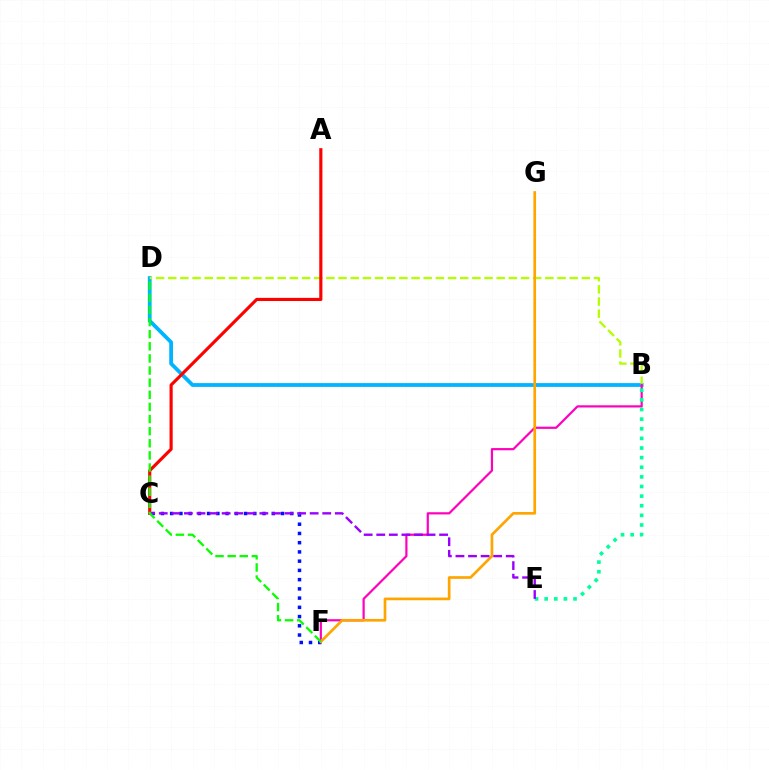{('B', 'D'): [{'color': '#00b5ff', 'line_style': 'solid', 'thickness': 2.73}, {'color': '#b3ff00', 'line_style': 'dashed', 'thickness': 1.65}], ('C', 'F'): [{'color': '#0010ff', 'line_style': 'dotted', 'thickness': 2.51}], ('A', 'C'): [{'color': '#ff0000', 'line_style': 'solid', 'thickness': 2.26}], ('B', 'F'): [{'color': '#ff00bd', 'line_style': 'solid', 'thickness': 1.58}], ('B', 'E'): [{'color': '#00ff9d', 'line_style': 'dotted', 'thickness': 2.61}], ('F', 'G'): [{'color': '#ffa500', 'line_style': 'solid', 'thickness': 1.93}], ('C', 'E'): [{'color': '#9b00ff', 'line_style': 'dashed', 'thickness': 1.71}], ('D', 'F'): [{'color': '#08ff00', 'line_style': 'dashed', 'thickness': 1.65}]}